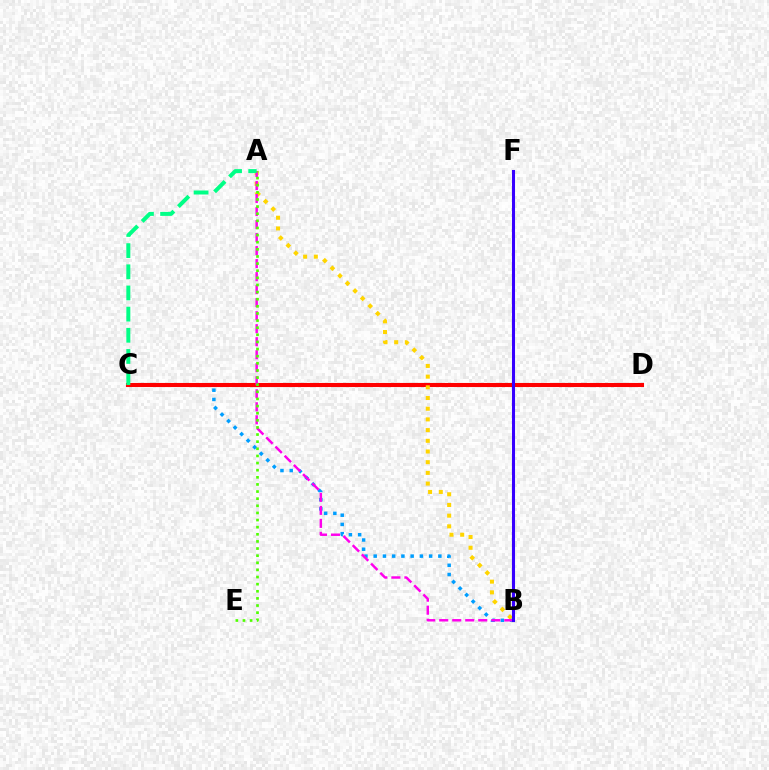{('B', 'C'): [{'color': '#009eff', 'line_style': 'dotted', 'thickness': 2.51}], ('C', 'D'): [{'color': '#ff0000', 'line_style': 'solid', 'thickness': 2.94}], ('A', 'B'): [{'color': '#ffd500', 'line_style': 'dotted', 'thickness': 2.91}, {'color': '#ff00ed', 'line_style': 'dashed', 'thickness': 1.77}], ('A', 'C'): [{'color': '#00ff86', 'line_style': 'dashed', 'thickness': 2.87}], ('A', 'E'): [{'color': '#4fff00', 'line_style': 'dotted', 'thickness': 1.94}], ('B', 'F'): [{'color': '#3700ff', 'line_style': 'solid', 'thickness': 2.2}]}